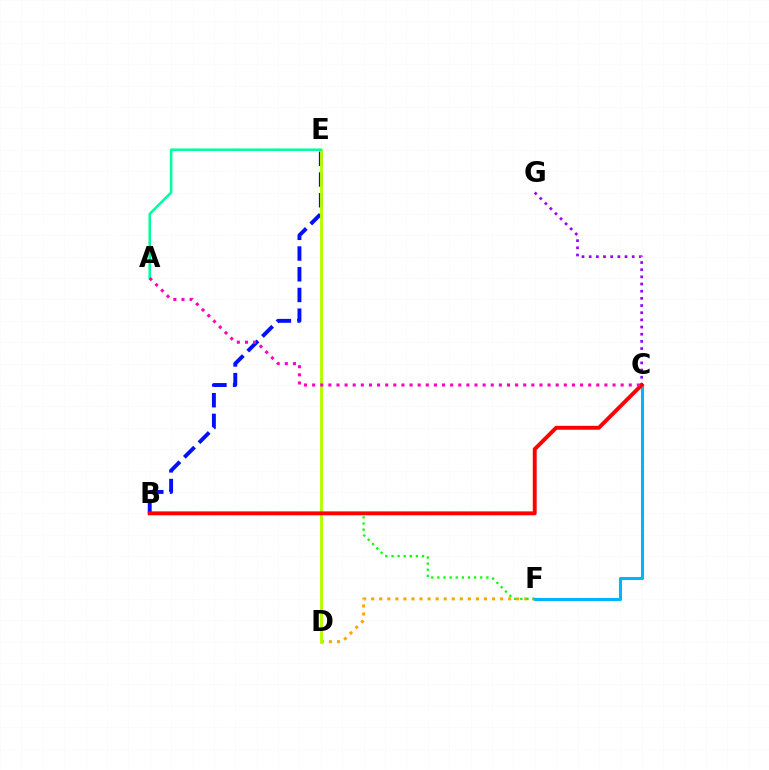{('D', 'F'): [{'color': '#ffa500', 'line_style': 'dotted', 'thickness': 2.19}], ('B', 'F'): [{'color': '#08ff00', 'line_style': 'dotted', 'thickness': 1.66}], ('B', 'E'): [{'color': '#0010ff', 'line_style': 'dashed', 'thickness': 2.81}], ('C', 'F'): [{'color': '#00b5ff', 'line_style': 'solid', 'thickness': 2.21}], ('C', 'G'): [{'color': '#9b00ff', 'line_style': 'dotted', 'thickness': 1.95}], ('D', 'E'): [{'color': '#b3ff00', 'line_style': 'solid', 'thickness': 2.08}], ('A', 'E'): [{'color': '#00ff9d', 'line_style': 'solid', 'thickness': 1.83}], ('B', 'C'): [{'color': '#ff0000', 'line_style': 'solid', 'thickness': 2.81}], ('A', 'C'): [{'color': '#ff00bd', 'line_style': 'dotted', 'thickness': 2.21}]}